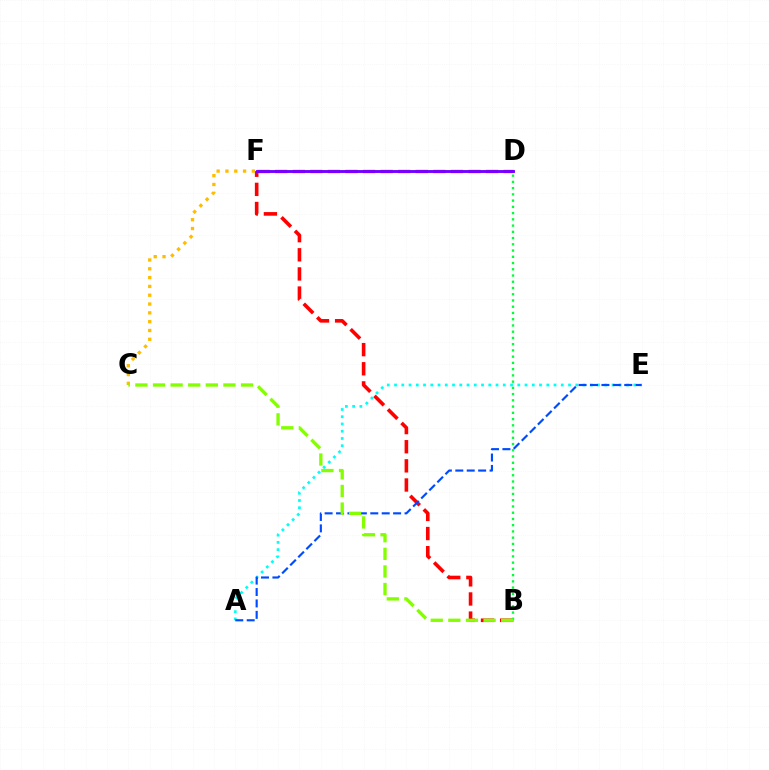{('B', 'F'): [{'color': '#ff0000', 'line_style': 'dashed', 'thickness': 2.6}], ('A', 'E'): [{'color': '#00fff6', 'line_style': 'dotted', 'thickness': 1.97}, {'color': '#004bff', 'line_style': 'dashed', 'thickness': 1.55}], ('D', 'F'): [{'color': '#ff00cf', 'line_style': 'dashed', 'thickness': 2.39}, {'color': '#7200ff', 'line_style': 'solid', 'thickness': 2.07}], ('C', 'F'): [{'color': '#ffbd00', 'line_style': 'dotted', 'thickness': 2.39}], ('B', 'D'): [{'color': '#00ff39', 'line_style': 'dotted', 'thickness': 1.7}], ('B', 'C'): [{'color': '#84ff00', 'line_style': 'dashed', 'thickness': 2.39}]}